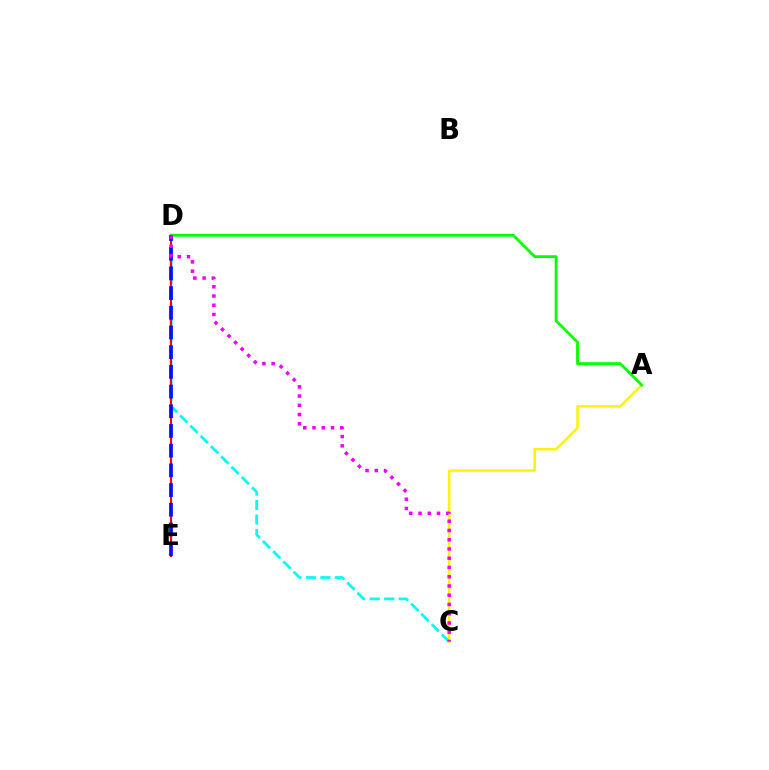{('A', 'C'): [{'color': '#fcf500', 'line_style': 'solid', 'thickness': 1.82}], ('C', 'D'): [{'color': '#00fff6', 'line_style': 'dashed', 'thickness': 1.97}, {'color': '#ee00ff', 'line_style': 'dotted', 'thickness': 2.51}], ('D', 'E'): [{'color': '#ff0000', 'line_style': 'solid', 'thickness': 1.55}, {'color': '#0010ff', 'line_style': 'dashed', 'thickness': 2.68}], ('A', 'D'): [{'color': '#08ff00', 'line_style': 'solid', 'thickness': 2.02}]}